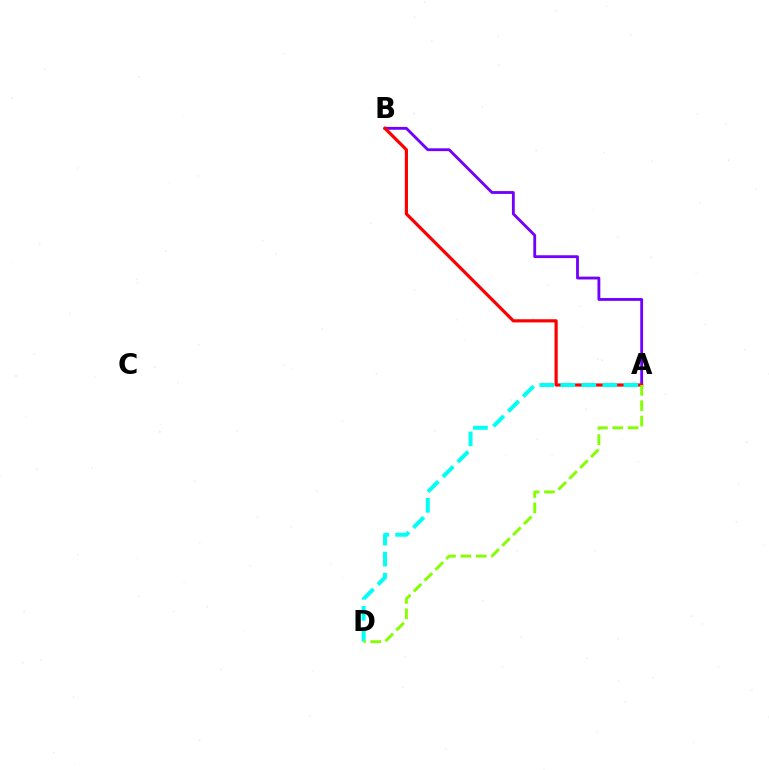{('A', 'B'): [{'color': '#7200ff', 'line_style': 'solid', 'thickness': 2.04}, {'color': '#ff0000', 'line_style': 'solid', 'thickness': 2.29}], ('A', 'D'): [{'color': '#00fff6', 'line_style': 'dashed', 'thickness': 2.86}, {'color': '#84ff00', 'line_style': 'dashed', 'thickness': 2.08}]}